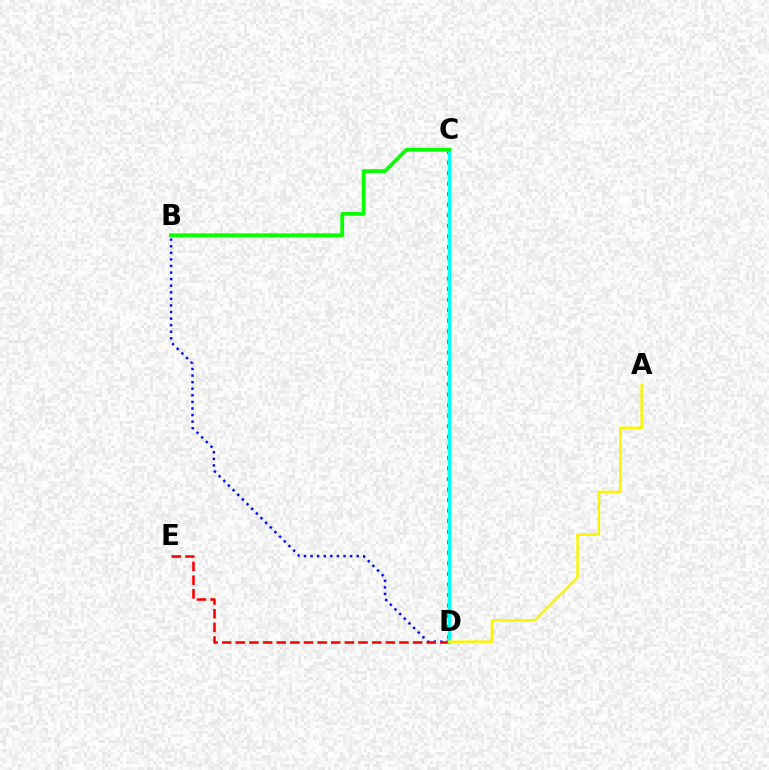{('B', 'D'): [{'color': '#0010ff', 'line_style': 'dotted', 'thickness': 1.79}], ('C', 'D'): [{'color': '#ee00ff', 'line_style': 'dotted', 'thickness': 2.87}, {'color': '#00fff6', 'line_style': 'solid', 'thickness': 2.52}], ('D', 'E'): [{'color': '#ff0000', 'line_style': 'dashed', 'thickness': 1.85}], ('B', 'C'): [{'color': '#08ff00', 'line_style': 'solid', 'thickness': 2.74}], ('A', 'D'): [{'color': '#fcf500', 'line_style': 'solid', 'thickness': 1.8}]}